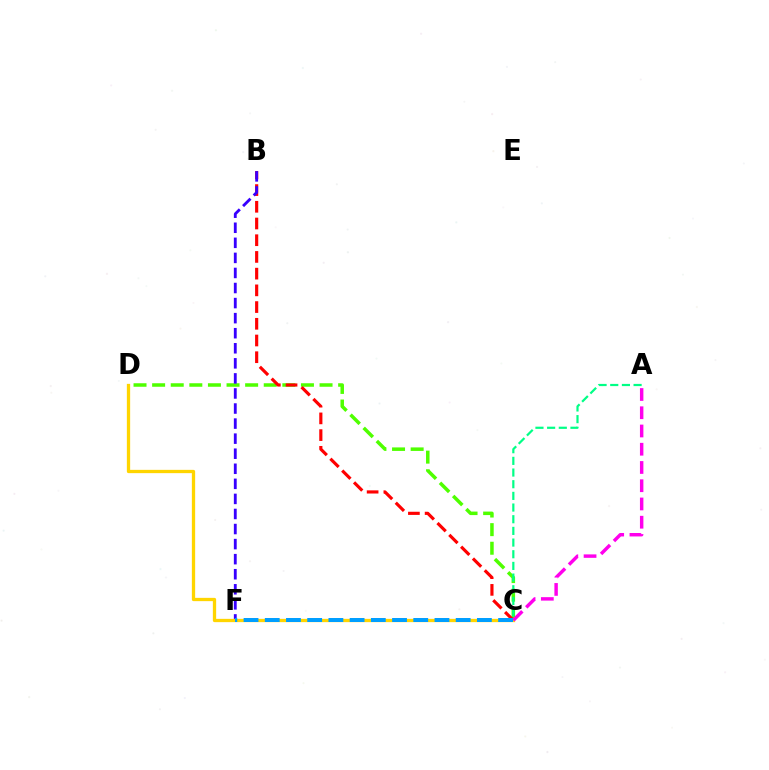{('C', 'D'): [{'color': '#4fff00', 'line_style': 'dashed', 'thickness': 2.53}, {'color': '#ffd500', 'line_style': 'solid', 'thickness': 2.37}], ('B', 'C'): [{'color': '#ff0000', 'line_style': 'dashed', 'thickness': 2.27}], ('B', 'F'): [{'color': '#3700ff', 'line_style': 'dashed', 'thickness': 2.05}], ('A', 'C'): [{'color': '#ff00ed', 'line_style': 'dashed', 'thickness': 2.48}, {'color': '#00ff86', 'line_style': 'dashed', 'thickness': 1.59}], ('C', 'F'): [{'color': '#009eff', 'line_style': 'dashed', 'thickness': 2.88}]}